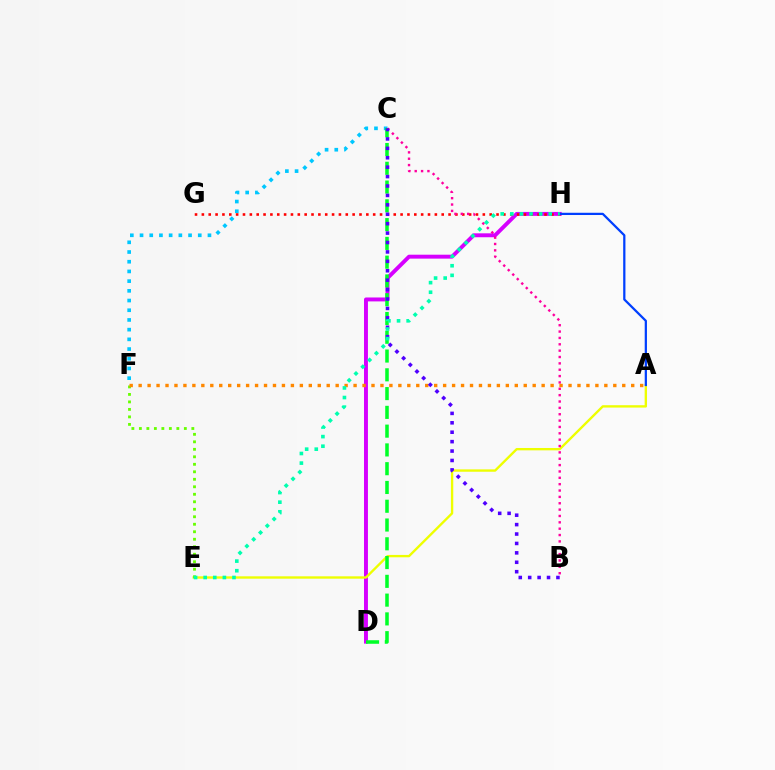{('D', 'H'): [{'color': '#d600ff', 'line_style': 'solid', 'thickness': 2.83}], ('A', 'E'): [{'color': '#eeff00', 'line_style': 'solid', 'thickness': 1.7}], ('C', 'F'): [{'color': '#00c7ff', 'line_style': 'dotted', 'thickness': 2.64}], ('C', 'D'): [{'color': '#00ff27', 'line_style': 'dashed', 'thickness': 2.55}], ('G', 'H'): [{'color': '#ff0000', 'line_style': 'dotted', 'thickness': 1.86}], ('B', 'C'): [{'color': '#ff00a0', 'line_style': 'dotted', 'thickness': 1.73}, {'color': '#4f00ff', 'line_style': 'dotted', 'thickness': 2.56}], ('E', 'F'): [{'color': '#66ff00', 'line_style': 'dotted', 'thickness': 2.04}], ('A', 'H'): [{'color': '#003fff', 'line_style': 'solid', 'thickness': 1.62}], ('A', 'F'): [{'color': '#ff8800', 'line_style': 'dotted', 'thickness': 2.43}], ('E', 'H'): [{'color': '#00ffaf', 'line_style': 'dotted', 'thickness': 2.61}]}